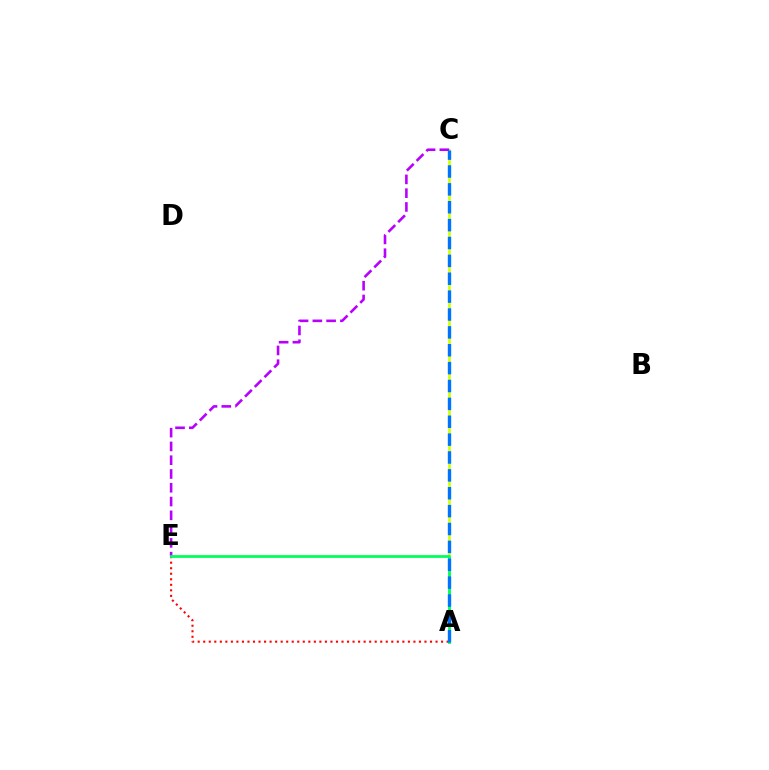{('A', 'C'): [{'color': '#d1ff00', 'line_style': 'solid', 'thickness': 1.89}, {'color': '#0074ff', 'line_style': 'dashed', 'thickness': 2.43}], ('C', 'E'): [{'color': '#b900ff', 'line_style': 'dashed', 'thickness': 1.87}], ('A', 'E'): [{'color': '#ff0000', 'line_style': 'dotted', 'thickness': 1.5}, {'color': '#00ff5c', 'line_style': 'solid', 'thickness': 2.01}]}